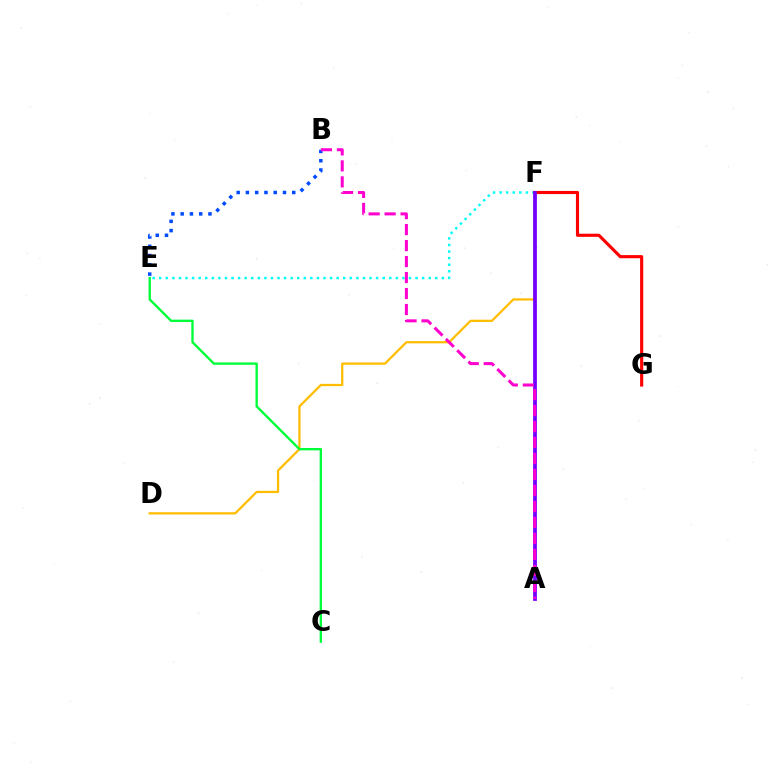{('B', 'E'): [{'color': '#004bff', 'line_style': 'dotted', 'thickness': 2.52}], ('D', 'F'): [{'color': '#ffbd00', 'line_style': 'solid', 'thickness': 1.63}], ('C', 'E'): [{'color': '#00ff39', 'line_style': 'solid', 'thickness': 1.71}], ('E', 'F'): [{'color': '#00fff6', 'line_style': 'dotted', 'thickness': 1.79}], ('A', 'F'): [{'color': '#84ff00', 'line_style': 'solid', 'thickness': 1.53}, {'color': '#7200ff', 'line_style': 'solid', 'thickness': 2.71}], ('F', 'G'): [{'color': '#ff0000', 'line_style': 'solid', 'thickness': 2.25}], ('A', 'B'): [{'color': '#ff00cf', 'line_style': 'dashed', 'thickness': 2.17}]}